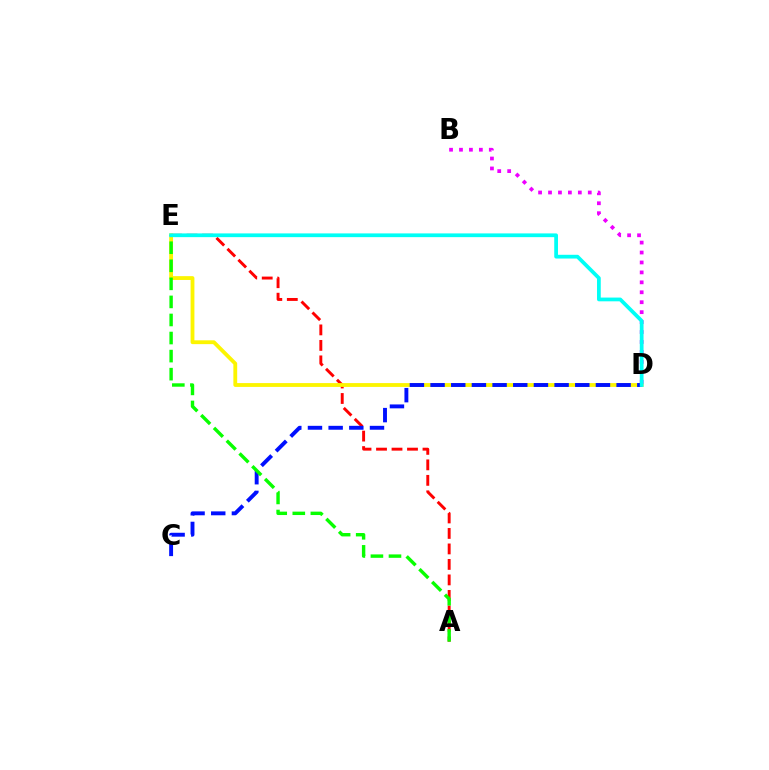{('A', 'E'): [{'color': '#ff0000', 'line_style': 'dashed', 'thickness': 2.1}, {'color': '#08ff00', 'line_style': 'dashed', 'thickness': 2.45}], ('D', 'E'): [{'color': '#fcf500', 'line_style': 'solid', 'thickness': 2.75}, {'color': '#00fff6', 'line_style': 'solid', 'thickness': 2.7}], ('B', 'D'): [{'color': '#ee00ff', 'line_style': 'dotted', 'thickness': 2.7}], ('C', 'D'): [{'color': '#0010ff', 'line_style': 'dashed', 'thickness': 2.81}]}